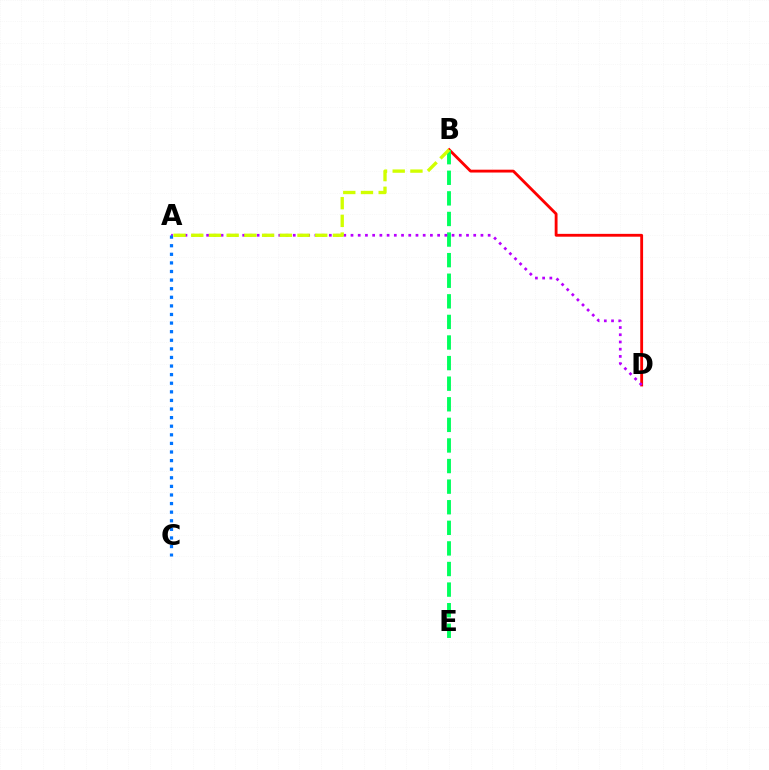{('B', 'D'): [{'color': '#ff0000', 'line_style': 'solid', 'thickness': 2.04}], ('B', 'E'): [{'color': '#00ff5c', 'line_style': 'dashed', 'thickness': 2.8}], ('A', 'D'): [{'color': '#b900ff', 'line_style': 'dotted', 'thickness': 1.96}], ('A', 'C'): [{'color': '#0074ff', 'line_style': 'dotted', 'thickness': 2.34}], ('A', 'B'): [{'color': '#d1ff00', 'line_style': 'dashed', 'thickness': 2.41}]}